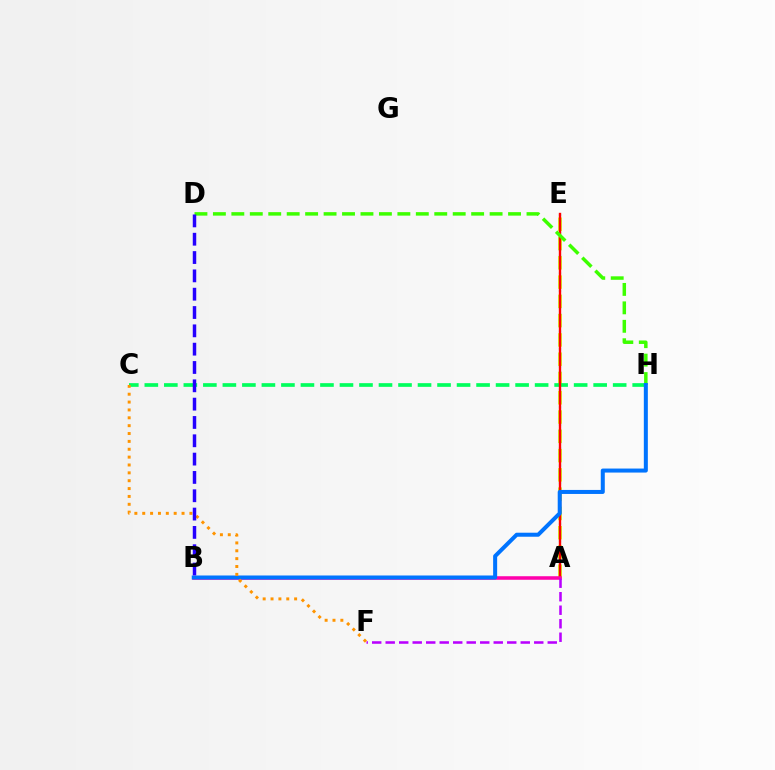{('A', 'E'): [{'color': '#d1ff00', 'line_style': 'dashed', 'thickness': 2.62}, {'color': '#00fff6', 'line_style': 'dotted', 'thickness': 1.58}, {'color': '#ff0000', 'line_style': 'solid', 'thickness': 1.72}], ('C', 'H'): [{'color': '#00ff5c', 'line_style': 'dashed', 'thickness': 2.65}], ('A', 'B'): [{'color': '#ff00ac', 'line_style': 'solid', 'thickness': 2.55}], ('A', 'F'): [{'color': '#b900ff', 'line_style': 'dashed', 'thickness': 1.83}], ('D', 'H'): [{'color': '#3dff00', 'line_style': 'dashed', 'thickness': 2.51}], ('B', 'H'): [{'color': '#0074ff', 'line_style': 'solid', 'thickness': 2.89}], ('C', 'F'): [{'color': '#ff9400', 'line_style': 'dotted', 'thickness': 2.14}], ('B', 'D'): [{'color': '#2500ff', 'line_style': 'dashed', 'thickness': 2.49}]}